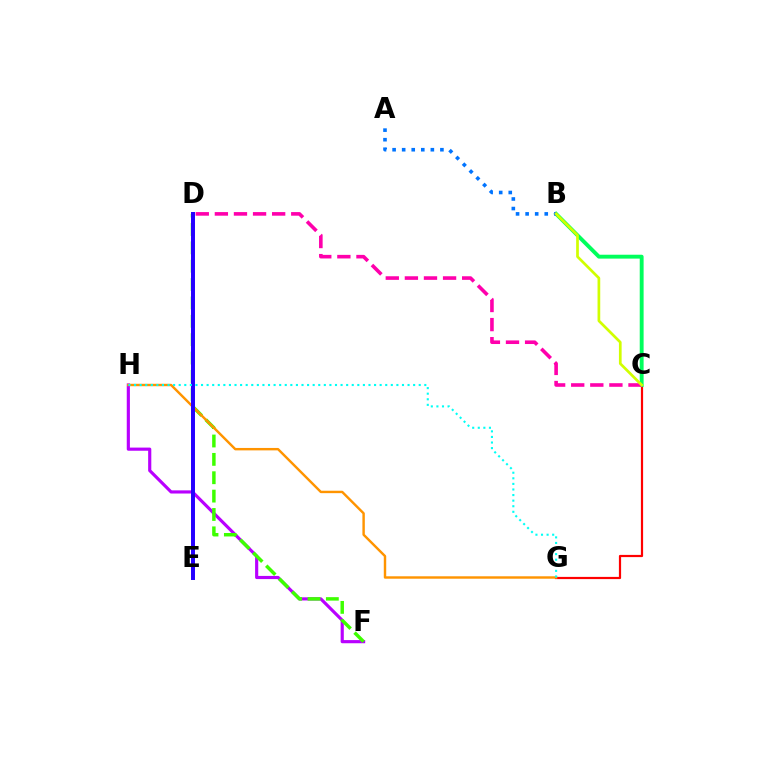{('C', 'G'): [{'color': '#ff0000', 'line_style': 'solid', 'thickness': 1.59}], ('F', 'H'): [{'color': '#b900ff', 'line_style': 'solid', 'thickness': 2.27}], ('B', 'C'): [{'color': '#00ff5c', 'line_style': 'solid', 'thickness': 2.8}, {'color': '#d1ff00', 'line_style': 'solid', 'thickness': 1.95}], ('A', 'B'): [{'color': '#0074ff', 'line_style': 'dotted', 'thickness': 2.6}], ('C', 'D'): [{'color': '#ff00ac', 'line_style': 'dashed', 'thickness': 2.59}], ('D', 'F'): [{'color': '#3dff00', 'line_style': 'dashed', 'thickness': 2.5}], ('G', 'H'): [{'color': '#ff9400', 'line_style': 'solid', 'thickness': 1.75}, {'color': '#00fff6', 'line_style': 'dotted', 'thickness': 1.52}], ('D', 'E'): [{'color': '#2500ff', 'line_style': 'solid', 'thickness': 2.86}]}